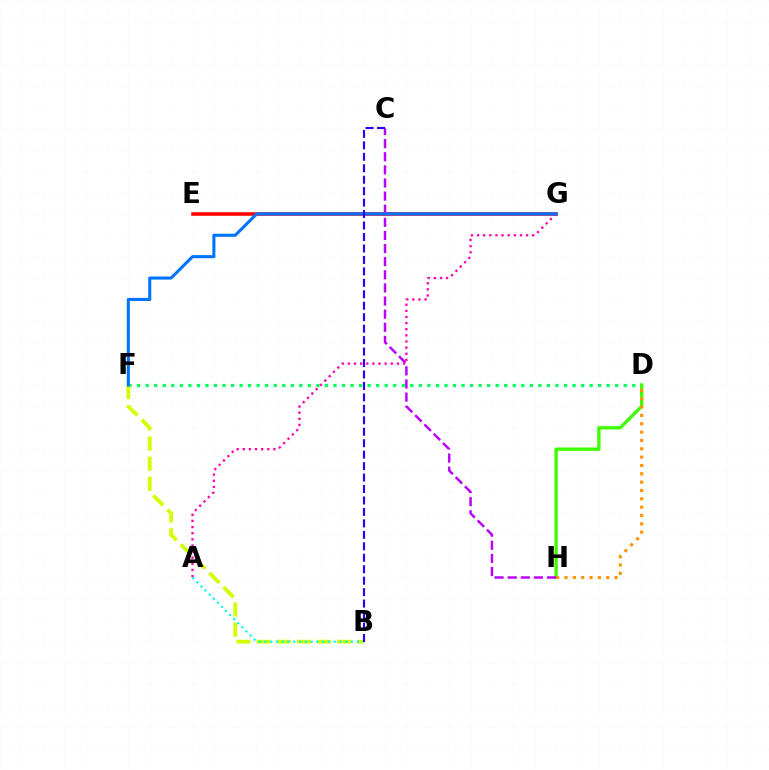{('D', 'F'): [{'color': '#00ff5c', 'line_style': 'dotted', 'thickness': 2.32}], ('E', 'G'): [{'color': '#ff0000', 'line_style': 'solid', 'thickness': 2.56}], ('D', 'H'): [{'color': '#3dff00', 'line_style': 'solid', 'thickness': 2.4}, {'color': '#ff9400', 'line_style': 'dotted', 'thickness': 2.27}], ('B', 'F'): [{'color': '#d1ff00', 'line_style': 'dashed', 'thickness': 2.74}], ('A', 'B'): [{'color': '#00fff6', 'line_style': 'dotted', 'thickness': 1.57}], ('C', 'H'): [{'color': '#b900ff', 'line_style': 'dashed', 'thickness': 1.78}], ('A', 'G'): [{'color': '#ff00ac', 'line_style': 'dotted', 'thickness': 1.66}], ('F', 'G'): [{'color': '#0074ff', 'line_style': 'solid', 'thickness': 2.22}], ('B', 'C'): [{'color': '#2500ff', 'line_style': 'dashed', 'thickness': 1.56}]}